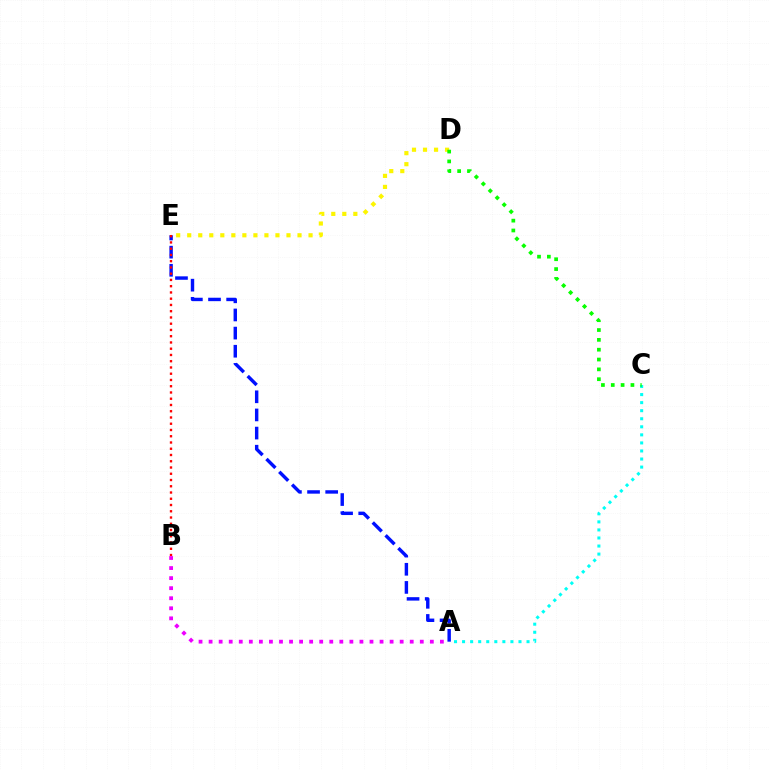{('D', 'E'): [{'color': '#fcf500', 'line_style': 'dotted', 'thickness': 3.0}], ('A', 'C'): [{'color': '#00fff6', 'line_style': 'dotted', 'thickness': 2.19}], ('C', 'D'): [{'color': '#08ff00', 'line_style': 'dotted', 'thickness': 2.67}], ('A', 'E'): [{'color': '#0010ff', 'line_style': 'dashed', 'thickness': 2.46}], ('A', 'B'): [{'color': '#ee00ff', 'line_style': 'dotted', 'thickness': 2.73}], ('B', 'E'): [{'color': '#ff0000', 'line_style': 'dotted', 'thickness': 1.7}]}